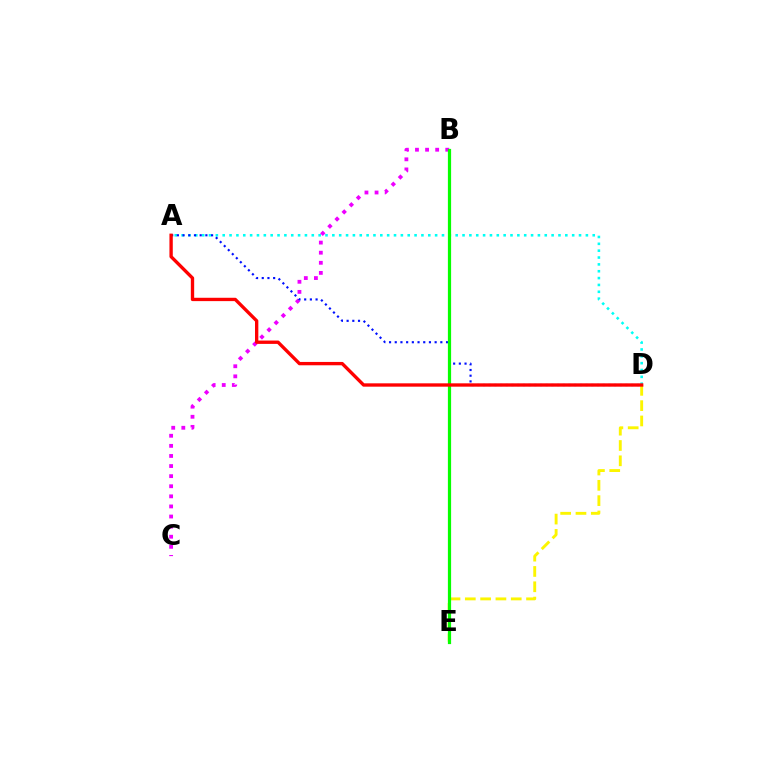{('A', 'D'): [{'color': '#00fff6', 'line_style': 'dotted', 'thickness': 1.86}, {'color': '#0010ff', 'line_style': 'dotted', 'thickness': 1.55}, {'color': '#ff0000', 'line_style': 'solid', 'thickness': 2.41}], ('B', 'C'): [{'color': '#ee00ff', 'line_style': 'dotted', 'thickness': 2.74}], ('D', 'E'): [{'color': '#fcf500', 'line_style': 'dashed', 'thickness': 2.08}], ('B', 'E'): [{'color': '#08ff00', 'line_style': 'solid', 'thickness': 2.31}]}